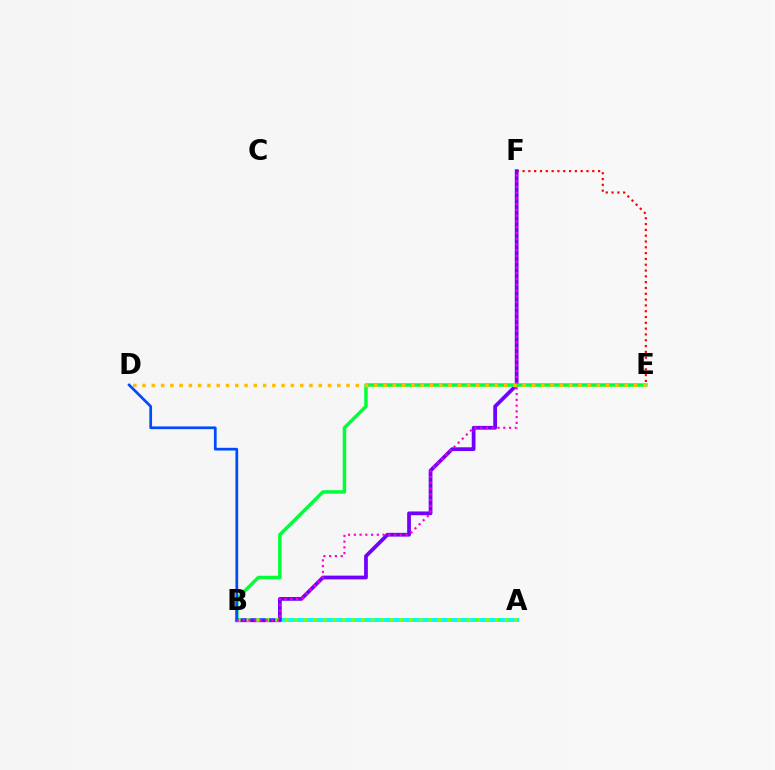{('E', 'F'): [{'color': '#ff0000', 'line_style': 'dotted', 'thickness': 1.58}], ('A', 'B'): [{'color': '#00fff6', 'line_style': 'solid', 'thickness': 2.87}, {'color': '#84ff00', 'line_style': 'dotted', 'thickness': 2.6}], ('B', 'F'): [{'color': '#7200ff', 'line_style': 'solid', 'thickness': 2.7}, {'color': '#ff00cf', 'line_style': 'dotted', 'thickness': 1.56}], ('B', 'E'): [{'color': '#00ff39', 'line_style': 'solid', 'thickness': 2.5}], ('B', 'D'): [{'color': '#004bff', 'line_style': 'solid', 'thickness': 1.96}], ('D', 'E'): [{'color': '#ffbd00', 'line_style': 'dotted', 'thickness': 2.52}]}